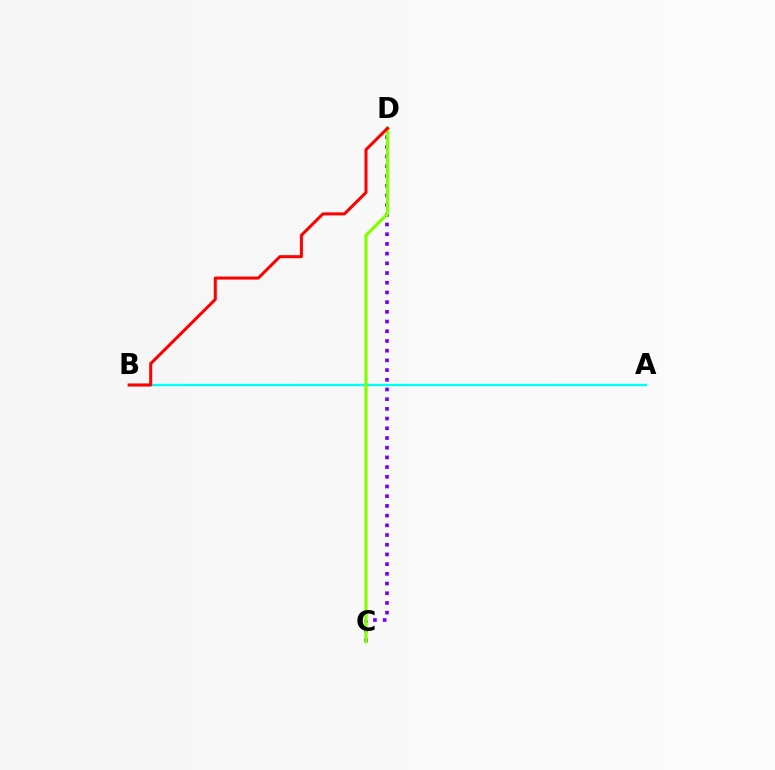{('C', 'D'): [{'color': '#7200ff', 'line_style': 'dotted', 'thickness': 2.64}, {'color': '#84ff00', 'line_style': 'solid', 'thickness': 2.34}], ('A', 'B'): [{'color': '#00fff6', 'line_style': 'solid', 'thickness': 1.69}], ('B', 'D'): [{'color': '#ff0000', 'line_style': 'solid', 'thickness': 2.18}]}